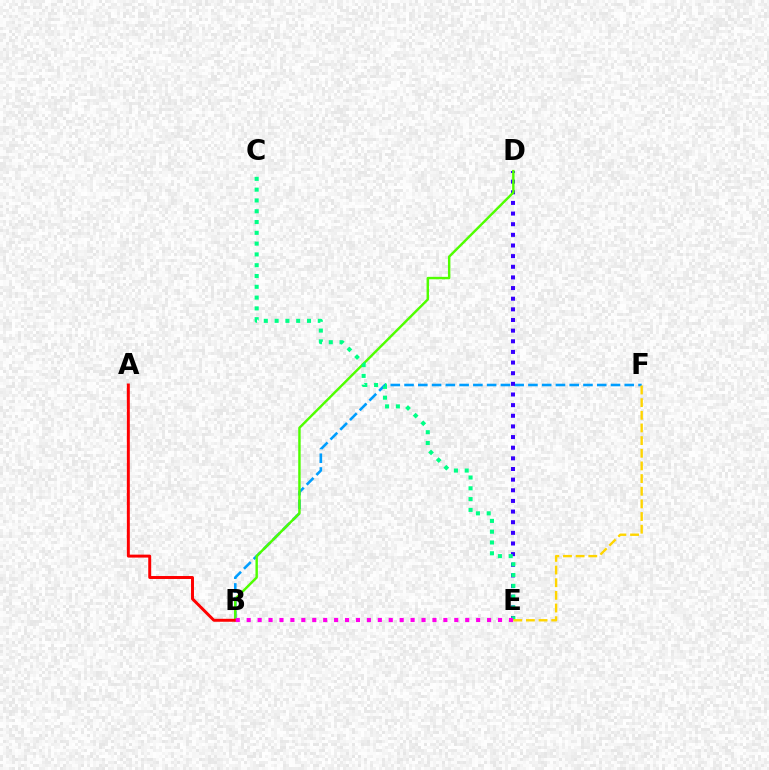{('B', 'F'): [{'color': '#009eff', 'line_style': 'dashed', 'thickness': 1.87}], ('D', 'E'): [{'color': '#3700ff', 'line_style': 'dotted', 'thickness': 2.89}], ('B', 'D'): [{'color': '#4fff00', 'line_style': 'solid', 'thickness': 1.75}], ('C', 'E'): [{'color': '#00ff86', 'line_style': 'dotted', 'thickness': 2.93}], ('A', 'B'): [{'color': '#ff0000', 'line_style': 'solid', 'thickness': 2.13}], ('B', 'E'): [{'color': '#ff00ed', 'line_style': 'dotted', 'thickness': 2.97}], ('E', 'F'): [{'color': '#ffd500', 'line_style': 'dashed', 'thickness': 1.72}]}